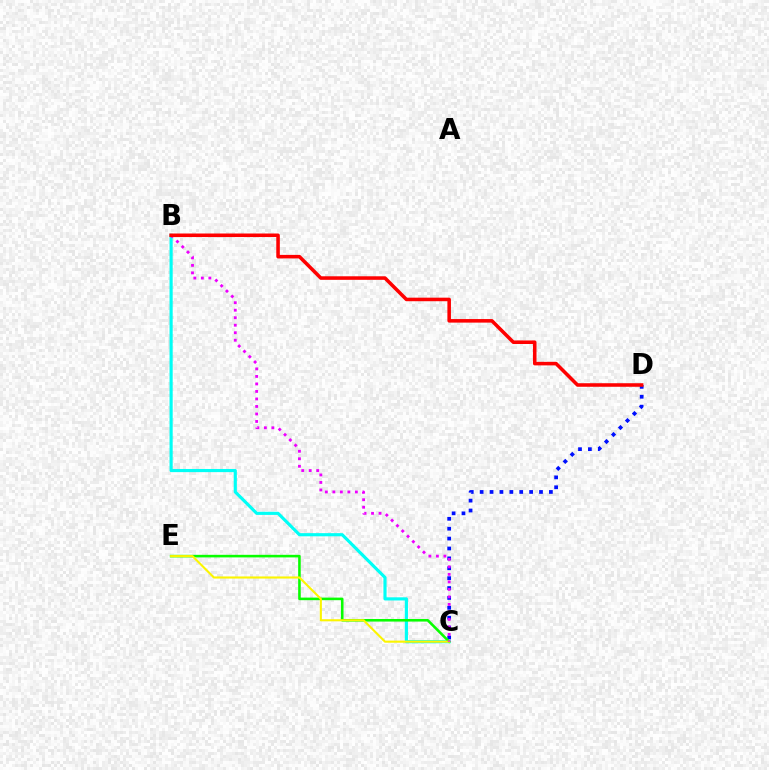{('B', 'C'): [{'color': '#00fff6', 'line_style': 'solid', 'thickness': 2.27}, {'color': '#ee00ff', 'line_style': 'dotted', 'thickness': 2.04}], ('C', 'D'): [{'color': '#0010ff', 'line_style': 'dotted', 'thickness': 2.69}], ('C', 'E'): [{'color': '#08ff00', 'line_style': 'solid', 'thickness': 1.86}, {'color': '#fcf500', 'line_style': 'solid', 'thickness': 1.52}], ('B', 'D'): [{'color': '#ff0000', 'line_style': 'solid', 'thickness': 2.55}]}